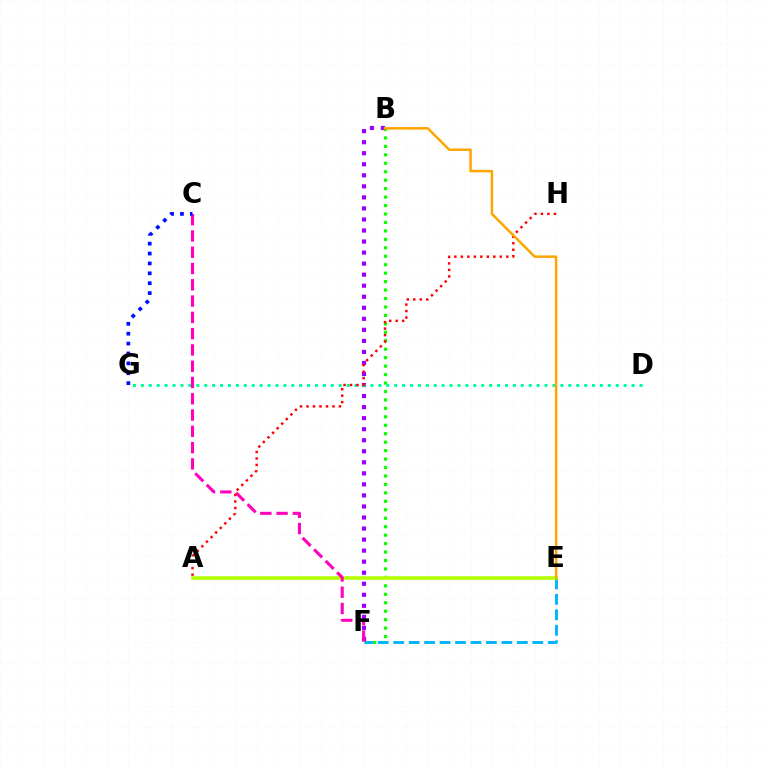{('B', 'F'): [{'color': '#08ff00', 'line_style': 'dotted', 'thickness': 2.3}, {'color': '#9b00ff', 'line_style': 'dotted', 'thickness': 3.0}], ('E', 'F'): [{'color': '#00b5ff', 'line_style': 'dashed', 'thickness': 2.1}], ('D', 'G'): [{'color': '#00ff9d', 'line_style': 'dotted', 'thickness': 2.15}], ('A', 'E'): [{'color': '#b3ff00', 'line_style': 'solid', 'thickness': 2.57}], ('C', 'F'): [{'color': '#ff00bd', 'line_style': 'dashed', 'thickness': 2.21}], ('A', 'H'): [{'color': '#ff0000', 'line_style': 'dotted', 'thickness': 1.76}], ('B', 'E'): [{'color': '#ffa500', 'line_style': 'solid', 'thickness': 1.81}], ('C', 'G'): [{'color': '#0010ff', 'line_style': 'dotted', 'thickness': 2.69}]}